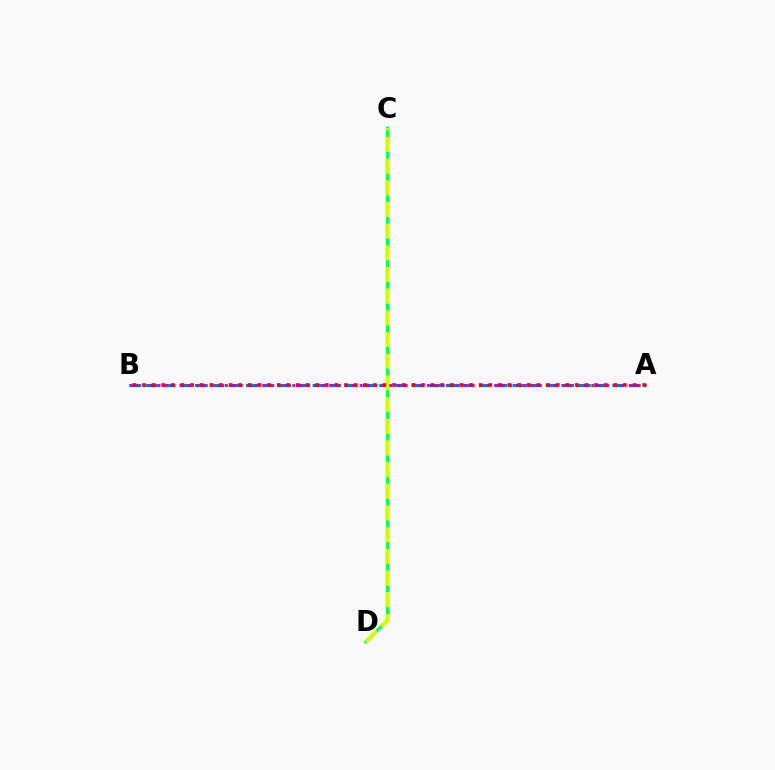{('A', 'B'): [{'color': '#0074ff', 'line_style': 'dashed', 'thickness': 2.26}, {'color': '#b900ff', 'line_style': 'dotted', 'thickness': 2.03}, {'color': '#ff0000', 'line_style': 'dotted', 'thickness': 2.61}], ('C', 'D'): [{'color': '#00ff5c', 'line_style': 'solid', 'thickness': 2.36}, {'color': '#d1ff00', 'line_style': 'dashed', 'thickness': 2.95}]}